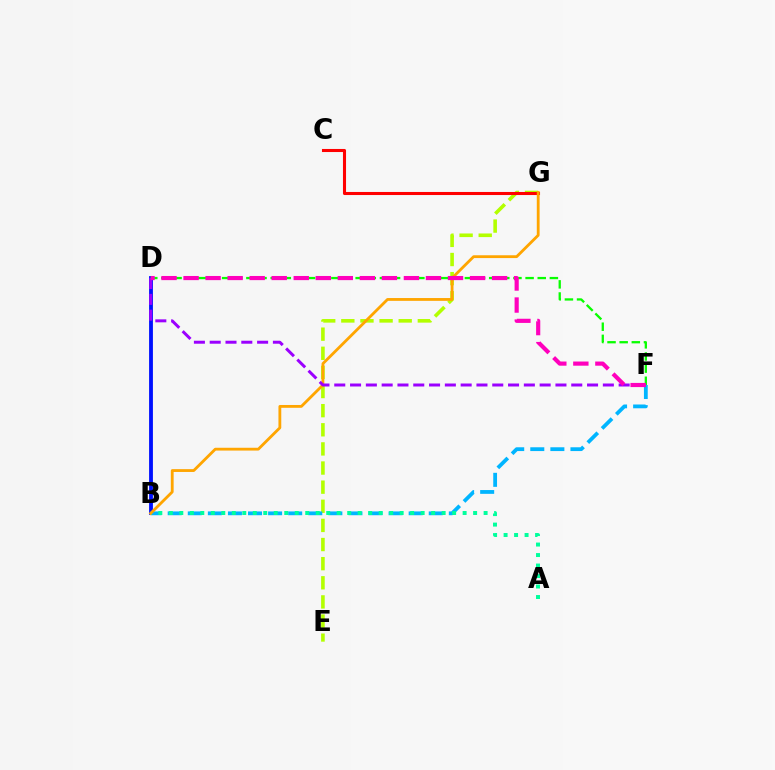{('B', 'D'): [{'color': '#0010ff', 'line_style': 'solid', 'thickness': 2.76}], ('E', 'G'): [{'color': '#b3ff00', 'line_style': 'dashed', 'thickness': 2.6}], ('B', 'F'): [{'color': '#00b5ff', 'line_style': 'dashed', 'thickness': 2.73}], ('C', 'G'): [{'color': '#ff0000', 'line_style': 'solid', 'thickness': 2.21}], ('A', 'B'): [{'color': '#00ff9d', 'line_style': 'dotted', 'thickness': 2.85}], ('D', 'F'): [{'color': '#08ff00', 'line_style': 'dashed', 'thickness': 1.65}, {'color': '#9b00ff', 'line_style': 'dashed', 'thickness': 2.15}, {'color': '#ff00bd', 'line_style': 'dashed', 'thickness': 2.99}], ('B', 'G'): [{'color': '#ffa500', 'line_style': 'solid', 'thickness': 2.03}]}